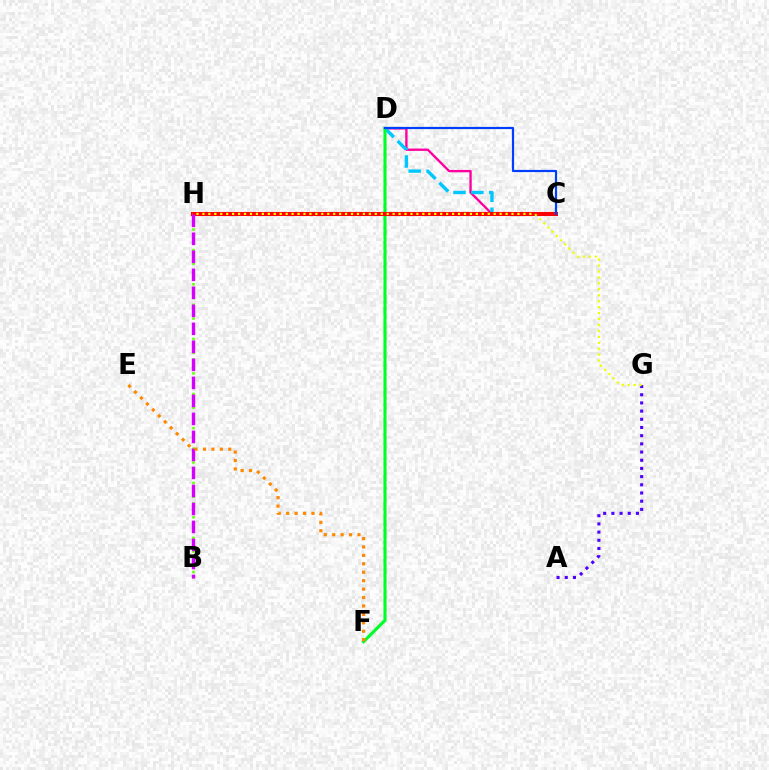{('C', 'D'): [{'color': '#ff00a0', 'line_style': 'solid', 'thickness': 1.7}, {'color': '#00c7ff', 'line_style': 'dashed', 'thickness': 2.43}, {'color': '#003fff', 'line_style': 'solid', 'thickness': 1.59}], ('A', 'G'): [{'color': '#4f00ff', 'line_style': 'dotted', 'thickness': 2.22}], ('C', 'H'): [{'color': '#00ffaf', 'line_style': 'dotted', 'thickness': 2.79}, {'color': '#ff0000', 'line_style': 'solid', 'thickness': 2.94}], ('B', 'H'): [{'color': '#66ff00', 'line_style': 'dotted', 'thickness': 1.86}, {'color': '#d600ff', 'line_style': 'dashed', 'thickness': 2.45}], ('D', 'F'): [{'color': '#00ff27', 'line_style': 'solid', 'thickness': 2.24}], ('E', 'F'): [{'color': '#ff8800', 'line_style': 'dotted', 'thickness': 2.29}], ('G', 'H'): [{'color': '#eeff00', 'line_style': 'dotted', 'thickness': 1.62}]}